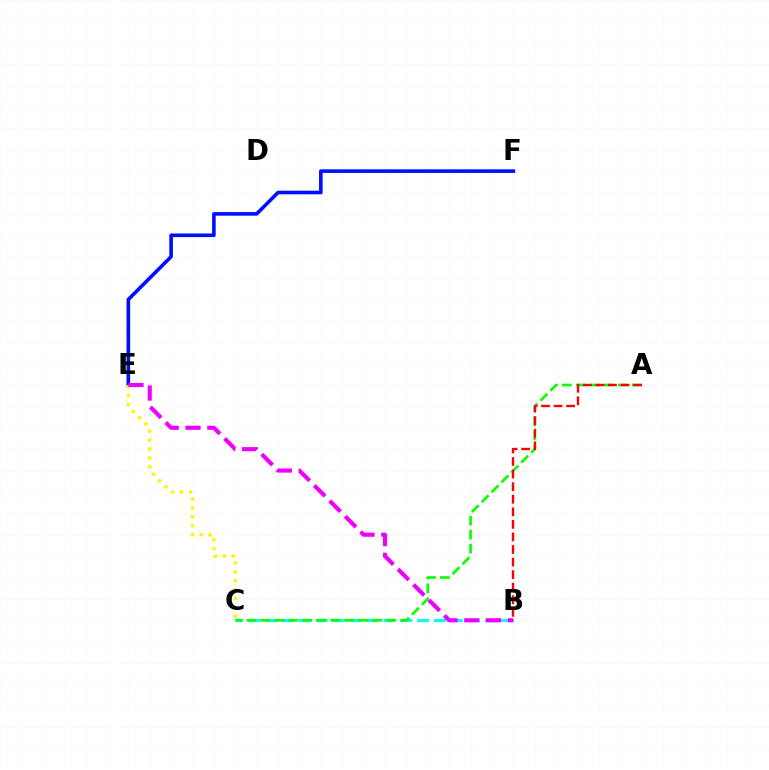{('E', 'F'): [{'color': '#0010ff', 'line_style': 'solid', 'thickness': 2.61}], ('B', 'C'): [{'color': '#00fff6', 'line_style': 'dashed', 'thickness': 2.3}], ('A', 'C'): [{'color': '#08ff00', 'line_style': 'dashed', 'thickness': 1.9}], ('A', 'B'): [{'color': '#ff0000', 'line_style': 'dashed', 'thickness': 1.71}], ('C', 'E'): [{'color': '#fcf500', 'line_style': 'dotted', 'thickness': 2.42}], ('B', 'E'): [{'color': '#ee00ff', 'line_style': 'dashed', 'thickness': 2.97}]}